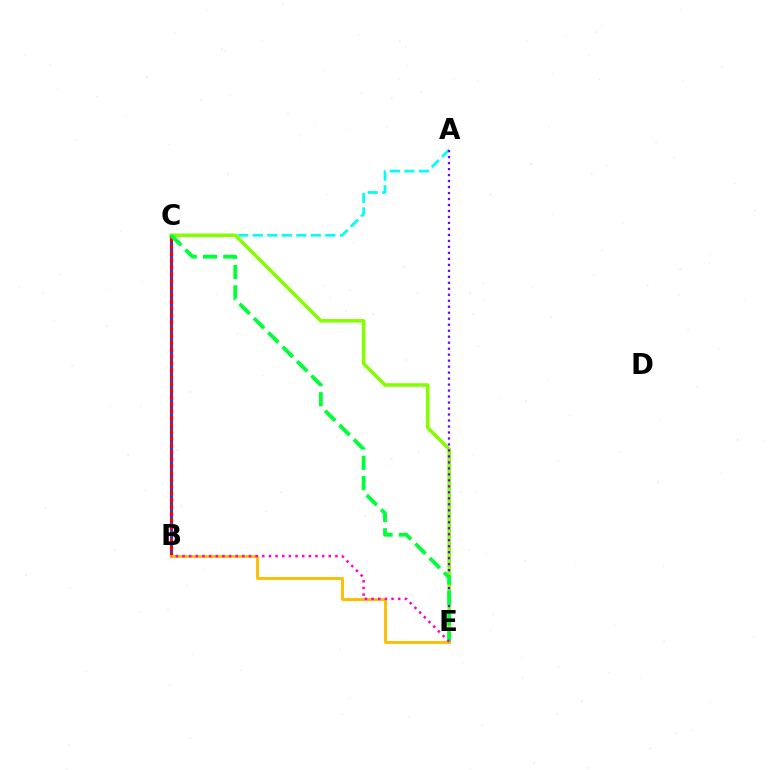{('B', 'C'): [{'color': '#ff0000', 'line_style': 'solid', 'thickness': 2.29}, {'color': '#004bff', 'line_style': 'dotted', 'thickness': 1.86}], ('A', 'C'): [{'color': '#00fff6', 'line_style': 'dashed', 'thickness': 1.97}], ('C', 'E'): [{'color': '#84ff00', 'line_style': 'solid', 'thickness': 2.55}, {'color': '#00ff39', 'line_style': 'dashed', 'thickness': 2.76}], ('A', 'E'): [{'color': '#7200ff', 'line_style': 'dotted', 'thickness': 1.63}], ('B', 'E'): [{'color': '#ffbd00', 'line_style': 'solid', 'thickness': 2.07}, {'color': '#ff00cf', 'line_style': 'dotted', 'thickness': 1.81}]}